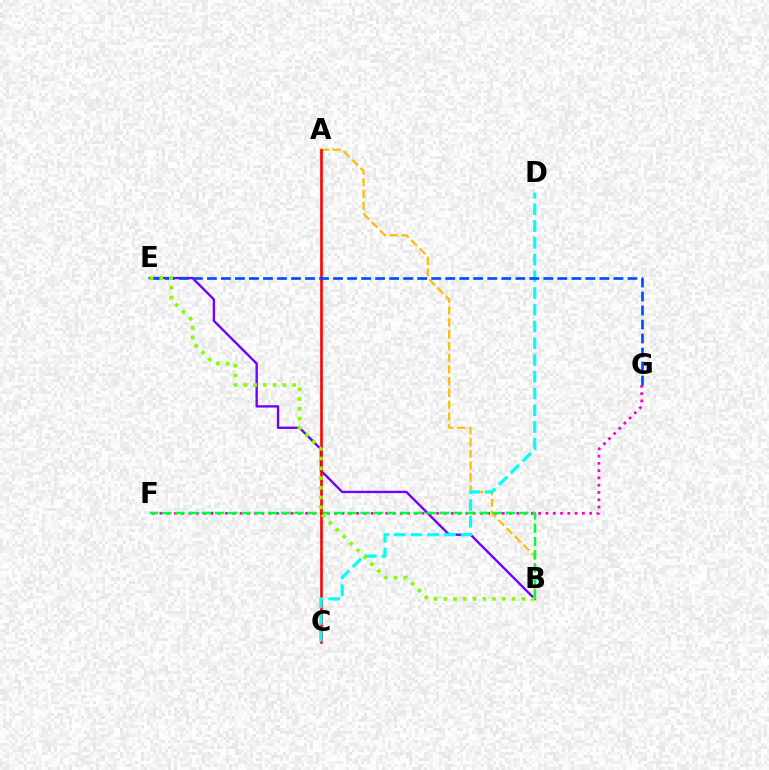{('B', 'E'): [{'color': '#7200ff', 'line_style': 'solid', 'thickness': 1.7}, {'color': '#84ff00', 'line_style': 'dotted', 'thickness': 2.65}], ('A', 'B'): [{'color': '#ffbd00', 'line_style': 'dashed', 'thickness': 1.6}], ('F', 'G'): [{'color': '#ff00cf', 'line_style': 'dotted', 'thickness': 1.98}], ('B', 'F'): [{'color': '#00ff39', 'line_style': 'dashed', 'thickness': 1.8}], ('A', 'C'): [{'color': '#ff0000', 'line_style': 'solid', 'thickness': 1.87}], ('C', 'D'): [{'color': '#00fff6', 'line_style': 'dashed', 'thickness': 2.27}], ('E', 'G'): [{'color': '#004bff', 'line_style': 'dashed', 'thickness': 1.9}]}